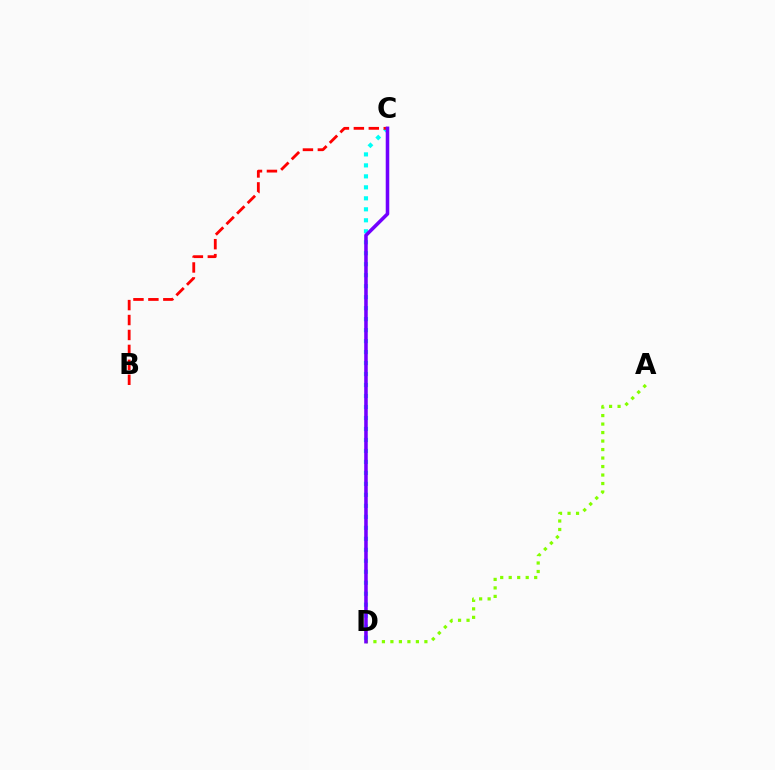{('A', 'D'): [{'color': '#84ff00', 'line_style': 'dotted', 'thickness': 2.31}], ('C', 'D'): [{'color': '#00fff6', 'line_style': 'dotted', 'thickness': 2.98}, {'color': '#7200ff', 'line_style': 'solid', 'thickness': 2.55}], ('B', 'C'): [{'color': '#ff0000', 'line_style': 'dashed', 'thickness': 2.03}]}